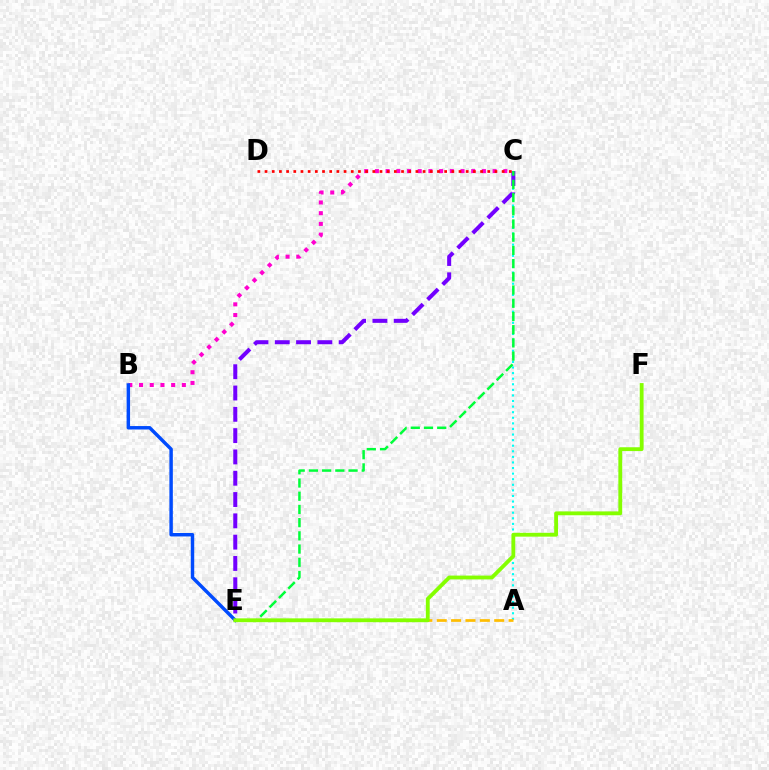{('B', 'C'): [{'color': '#ff00cf', 'line_style': 'dotted', 'thickness': 2.91}], ('A', 'C'): [{'color': '#00fff6', 'line_style': 'dotted', 'thickness': 1.52}], ('A', 'E'): [{'color': '#ffbd00', 'line_style': 'dashed', 'thickness': 1.95}], ('B', 'E'): [{'color': '#004bff', 'line_style': 'solid', 'thickness': 2.48}], ('C', 'E'): [{'color': '#7200ff', 'line_style': 'dashed', 'thickness': 2.89}, {'color': '#00ff39', 'line_style': 'dashed', 'thickness': 1.79}], ('C', 'D'): [{'color': '#ff0000', 'line_style': 'dotted', 'thickness': 1.95}], ('E', 'F'): [{'color': '#84ff00', 'line_style': 'solid', 'thickness': 2.76}]}